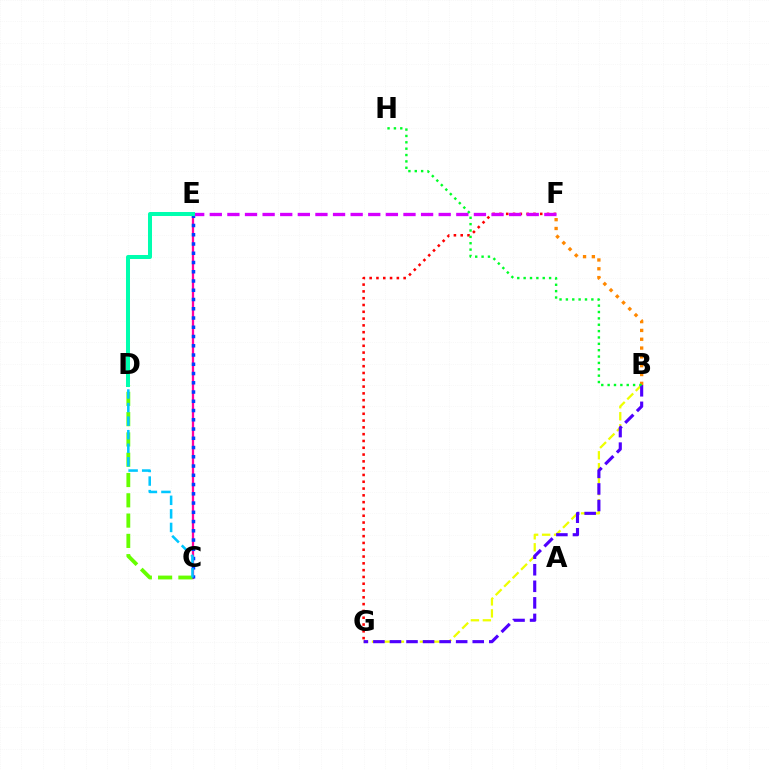{('F', 'G'): [{'color': '#ff0000', 'line_style': 'dotted', 'thickness': 1.85}], ('C', 'E'): [{'color': '#ff00a0', 'line_style': 'solid', 'thickness': 1.65}, {'color': '#003fff', 'line_style': 'dotted', 'thickness': 2.51}], ('C', 'D'): [{'color': '#66ff00', 'line_style': 'dashed', 'thickness': 2.76}, {'color': '#00c7ff', 'line_style': 'dashed', 'thickness': 1.84}], ('B', 'G'): [{'color': '#eeff00', 'line_style': 'dashed', 'thickness': 1.63}, {'color': '#4f00ff', 'line_style': 'dashed', 'thickness': 2.25}], ('E', 'F'): [{'color': '#d600ff', 'line_style': 'dashed', 'thickness': 2.39}], ('B', 'F'): [{'color': '#ff8800', 'line_style': 'dotted', 'thickness': 2.4}], ('D', 'E'): [{'color': '#00ffaf', 'line_style': 'solid', 'thickness': 2.89}], ('B', 'H'): [{'color': '#00ff27', 'line_style': 'dotted', 'thickness': 1.73}]}